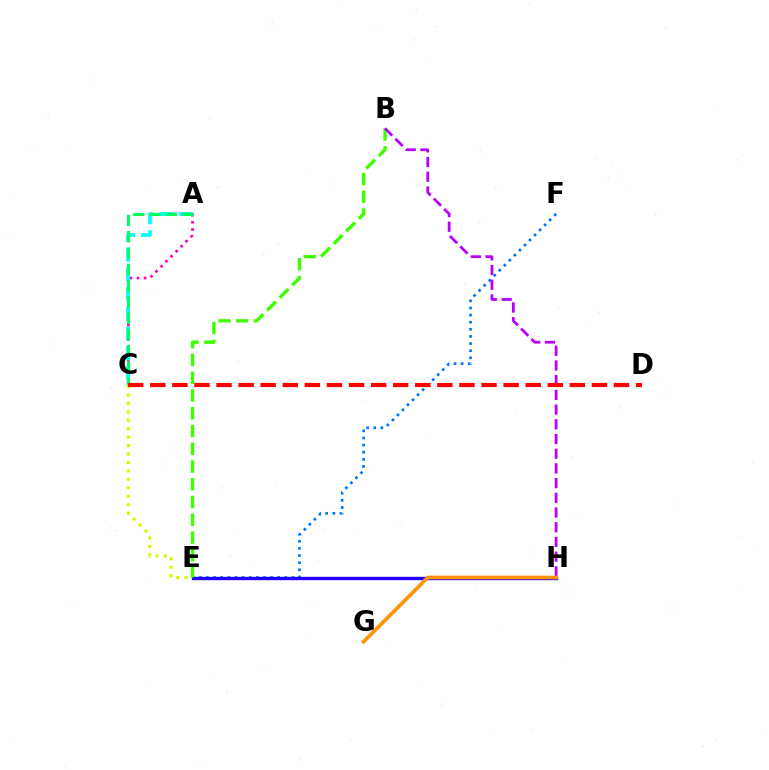{('E', 'F'): [{'color': '#0074ff', 'line_style': 'dotted', 'thickness': 1.93}], ('A', 'C'): [{'color': '#ff00ac', 'line_style': 'dotted', 'thickness': 1.93}, {'color': '#00fff6', 'line_style': 'dashed', 'thickness': 2.68}, {'color': '#00ff5c', 'line_style': 'dashed', 'thickness': 2.21}], ('E', 'H'): [{'color': '#2500ff', 'line_style': 'solid', 'thickness': 2.44}], ('B', 'E'): [{'color': '#3dff00', 'line_style': 'dashed', 'thickness': 2.41}], ('B', 'H'): [{'color': '#b900ff', 'line_style': 'dashed', 'thickness': 2.0}], ('C', 'E'): [{'color': '#d1ff00', 'line_style': 'dotted', 'thickness': 2.29}], ('G', 'H'): [{'color': '#ff9400', 'line_style': 'solid', 'thickness': 2.64}], ('C', 'D'): [{'color': '#ff0000', 'line_style': 'dashed', 'thickness': 3.0}]}